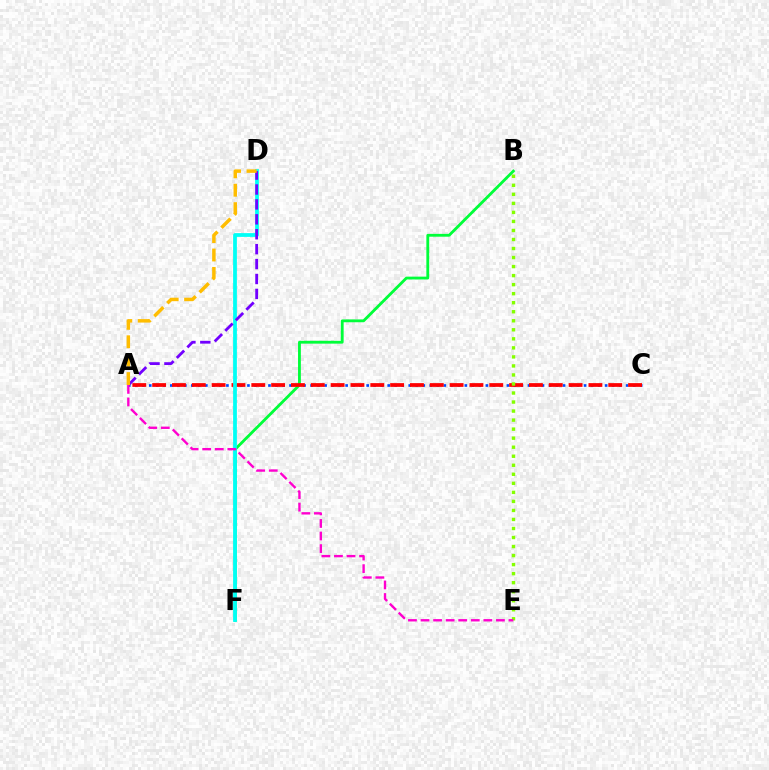{('A', 'C'): [{'color': '#004bff', 'line_style': 'dotted', 'thickness': 1.91}, {'color': '#ff0000', 'line_style': 'dashed', 'thickness': 2.69}], ('B', 'F'): [{'color': '#00ff39', 'line_style': 'solid', 'thickness': 2.04}], ('D', 'F'): [{'color': '#00fff6', 'line_style': 'solid', 'thickness': 2.71}], ('A', 'D'): [{'color': '#7200ff', 'line_style': 'dashed', 'thickness': 2.03}, {'color': '#ffbd00', 'line_style': 'dashed', 'thickness': 2.5}], ('B', 'E'): [{'color': '#84ff00', 'line_style': 'dotted', 'thickness': 2.45}], ('A', 'E'): [{'color': '#ff00cf', 'line_style': 'dashed', 'thickness': 1.71}]}